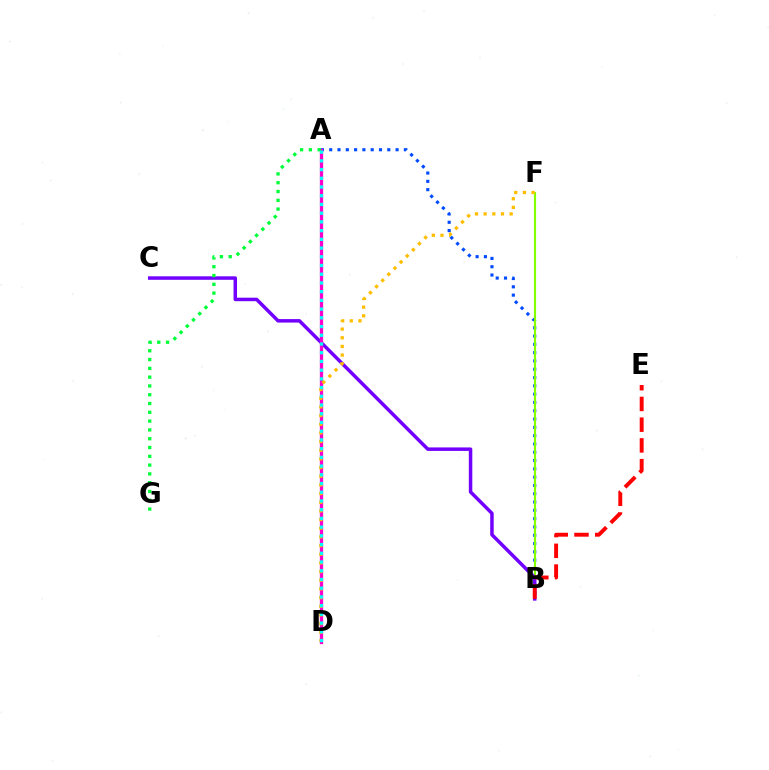{('A', 'B'): [{'color': '#004bff', 'line_style': 'dotted', 'thickness': 2.25}], ('B', 'F'): [{'color': '#84ff00', 'line_style': 'solid', 'thickness': 1.54}], ('B', 'C'): [{'color': '#7200ff', 'line_style': 'solid', 'thickness': 2.51}], ('A', 'D'): [{'color': '#ff00cf', 'line_style': 'solid', 'thickness': 2.36}, {'color': '#00fff6', 'line_style': 'dotted', 'thickness': 2.37}], ('B', 'E'): [{'color': '#ff0000', 'line_style': 'dashed', 'thickness': 2.82}], ('A', 'G'): [{'color': '#00ff39', 'line_style': 'dotted', 'thickness': 2.39}], ('D', 'F'): [{'color': '#ffbd00', 'line_style': 'dotted', 'thickness': 2.35}]}